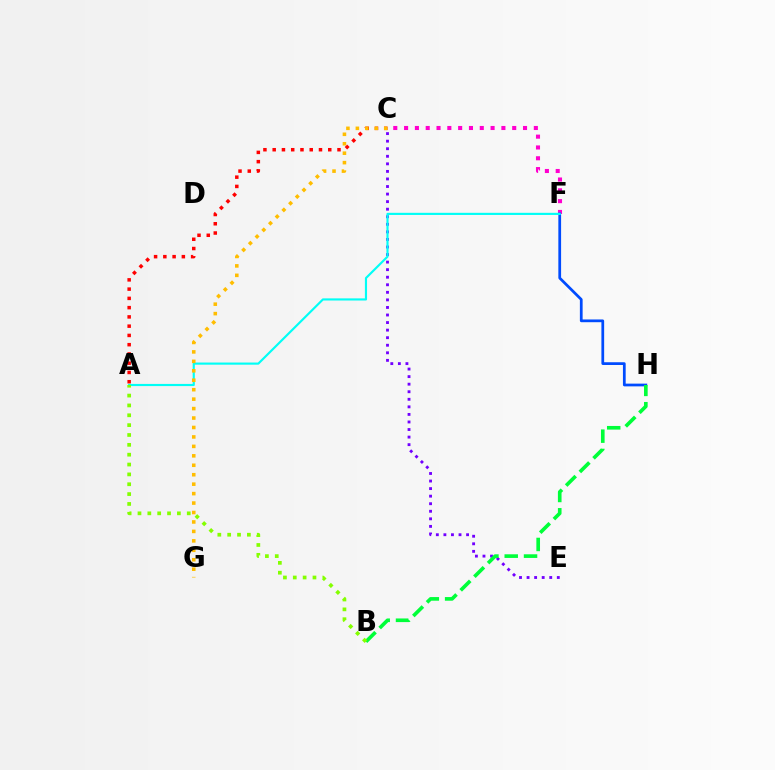{('C', 'F'): [{'color': '#ff00cf', 'line_style': 'dotted', 'thickness': 2.94}], ('C', 'E'): [{'color': '#7200ff', 'line_style': 'dotted', 'thickness': 2.05}], ('F', 'H'): [{'color': '#004bff', 'line_style': 'solid', 'thickness': 1.98}], ('A', 'F'): [{'color': '#00fff6', 'line_style': 'solid', 'thickness': 1.54}], ('B', 'H'): [{'color': '#00ff39', 'line_style': 'dashed', 'thickness': 2.62}], ('A', 'B'): [{'color': '#84ff00', 'line_style': 'dotted', 'thickness': 2.68}], ('A', 'C'): [{'color': '#ff0000', 'line_style': 'dotted', 'thickness': 2.52}], ('C', 'G'): [{'color': '#ffbd00', 'line_style': 'dotted', 'thickness': 2.57}]}